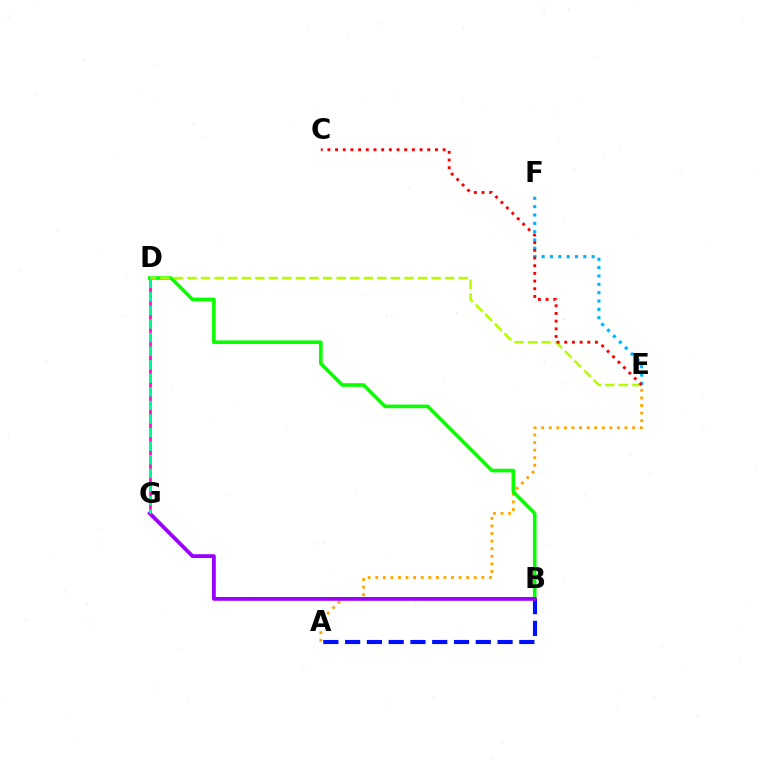{('A', 'E'): [{'color': '#ffa500', 'line_style': 'dotted', 'thickness': 2.06}], ('B', 'D'): [{'color': '#08ff00', 'line_style': 'solid', 'thickness': 2.6}], ('A', 'B'): [{'color': '#0010ff', 'line_style': 'dashed', 'thickness': 2.96}], ('B', 'G'): [{'color': '#9b00ff', 'line_style': 'solid', 'thickness': 2.73}], ('E', 'F'): [{'color': '#00b5ff', 'line_style': 'dotted', 'thickness': 2.27}], ('D', 'G'): [{'color': '#ff00bd', 'line_style': 'solid', 'thickness': 1.88}, {'color': '#00ff9d', 'line_style': 'dashed', 'thickness': 1.84}], ('D', 'E'): [{'color': '#b3ff00', 'line_style': 'dashed', 'thickness': 1.84}], ('C', 'E'): [{'color': '#ff0000', 'line_style': 'dotted', 'thickness': 2.09}]}